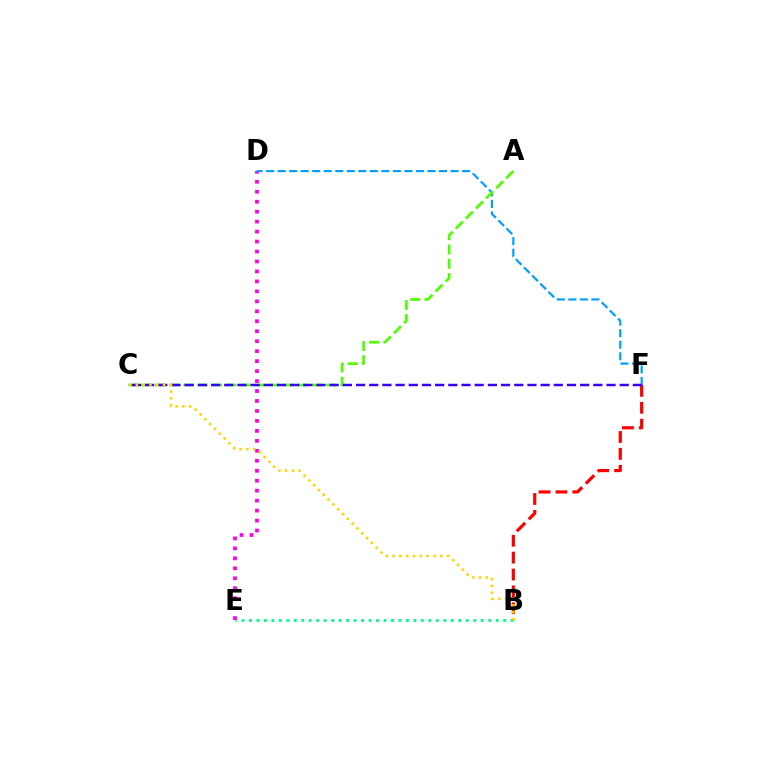{('B', 'F'): [{'color': '#ff0000', 'line_style': 'dashed', 'thickness': 2.29}], ('B', 'E'): [{'color': '#00ff86', 'line_style': 'dotted', 'thickness': 2.03}], ('D', 'E'): [{'color': '#ff00ed', 'line_style': 'dotted', 'thickness': 2.71}], ('D', 'F'): [{'color': '#009eff', 'line_style': 'dashed', 'thickness': 1.57}], ('A', 'C'): [{'color': '#4fff00', 'line_style': 'dashed', 'thickness': 1.94}], ('C', 'F'): [{'color': '#3700ff', 'line_style': 'dashed', 'thickness': 1.79}], ('B', 'C'): [{'color': '#ffd500', 'line_style': 'dotted', 'thickness': 1.85}]}